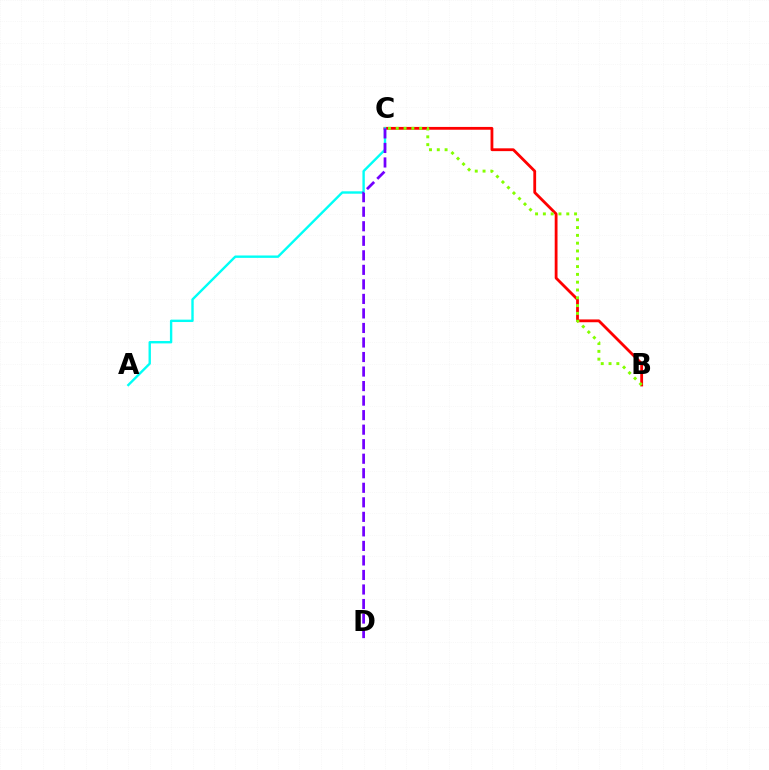{('B', 'C'): [{'color': '#ff0000', 'line_style': 'solid', 'thickness': 2.02}, {'color': '#84ff00', 'line_style': 'dotted', 'thickness': 2.12}], ('A', 'C'): [{'color': '#00fff6', 'line_style': 'solid', 'thickness': 1.72}], ('C', 'D'): [{'color': '#7200ff', 'line_style': 'dashed', 'thickness': 1.97}]}